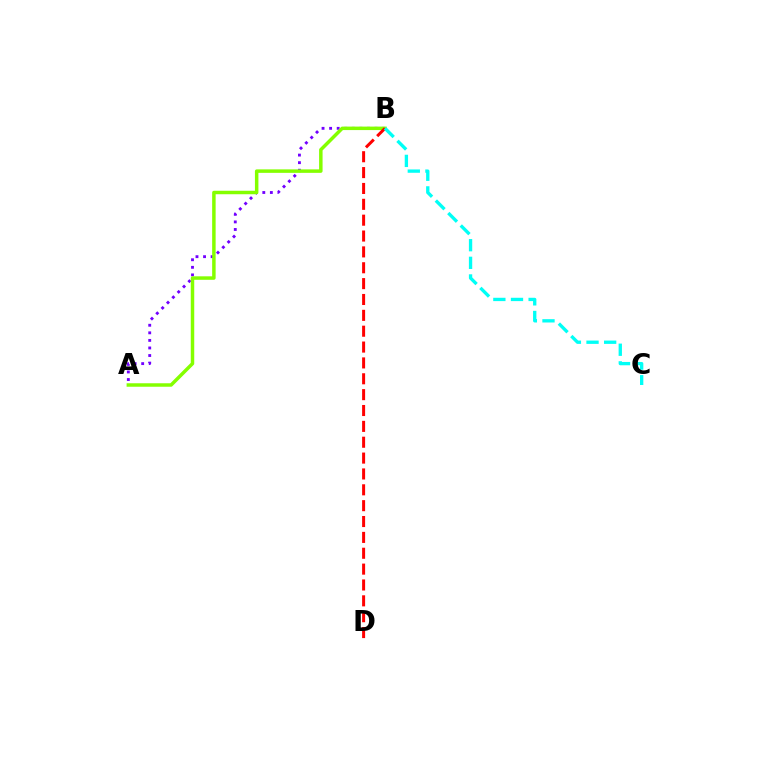{('A', 'B'): [{'color': '#7200ff', 'line_style': 'dotted', 'thickness': 2.06}, {'color': '#84ff00', 'line_style': 'solid', 'thickness': 2.51}], ('B', 'D'): [{'color': '#ff0000', 'line_style': 'dashed', 'thickness': 2.15}], ('B', 'C'): [{'color': '#00fff6', 'line_style': 'dashed', 'thickness': 2.4}]}